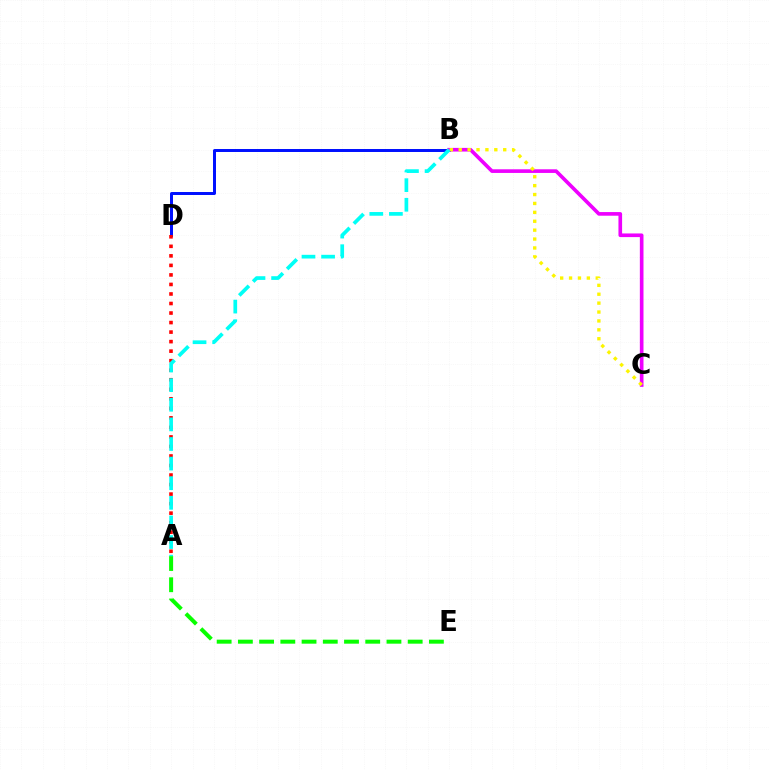{('B', 'D'): [{'color': '#0010ff', 'line_style': 'solid', 'thickness': 2.14}], ('B', 'C'): [{'color': '#ee00ff', 'line_style': 'solid', 'thickness': 2.63}, {'color': '#fcf500', 'line_style': 'dotted', 'thickness': 2.42}], ('A', 'E'): [{'color': '#08ff00', 'line_style': 'dashed', 'thickness': 2.88}], ('A', 'D'): [{'color': '#ff0000', 'line_style': 'dotted', 'thickness': 2.59}], ('A', 'B'): [{'color': '#00fff6', 'line_style': 'dashed', 'thickness': 2.66}]}